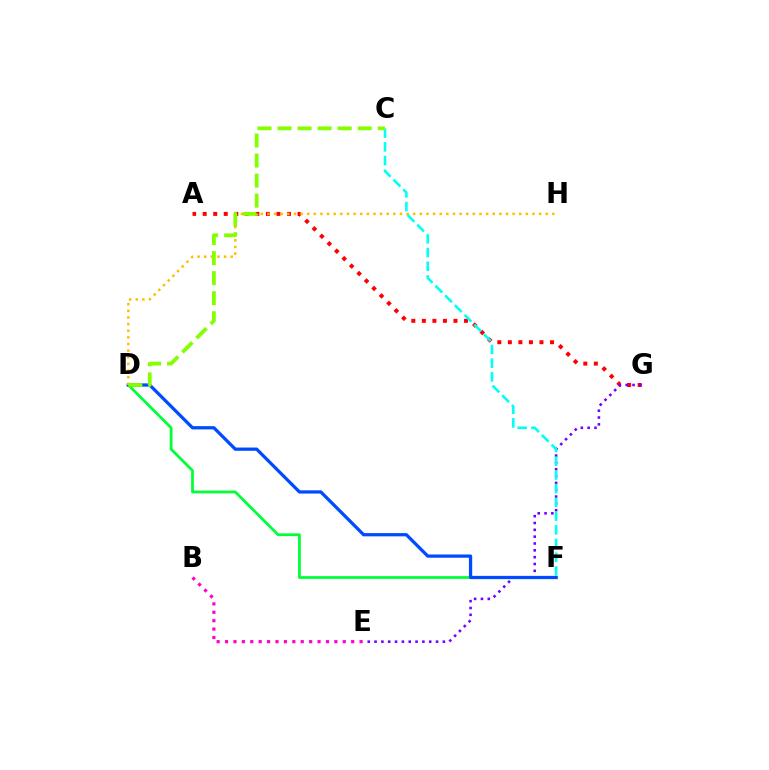{('B', 'E'): [{'color': '#ff00cf', 'line_style': 'dotted', 'thickness': 2.28}], ('A', 'G'): [{'color': '#ff0000', 'line_style': 'dotted', 'thickness': 2.86}], ('E', 'G'): [{'color': '#7200ff', 'line_style': 'dotted', 'thickness': 1.86}], ('D', 'F'): [{'color': '#00ff39', 'line_style': 'solid', 'thickness': 2.0}, {'color': '#004bff', 'line_style': 'solid', 'thickness': 2.34}], ('D', 'H'): [{'color': '#ffbd00', 'line_style': 'dotted', 'thickness': 1.8}], ('C', 'F'): [{'color': '#00fff6', 'line_style': 'dashed', 'thickness': 1.86}], ('C', 'D'): [{'color': '#84ff00', 'line_style': 'dashed', 'thickness': 2.72}]}